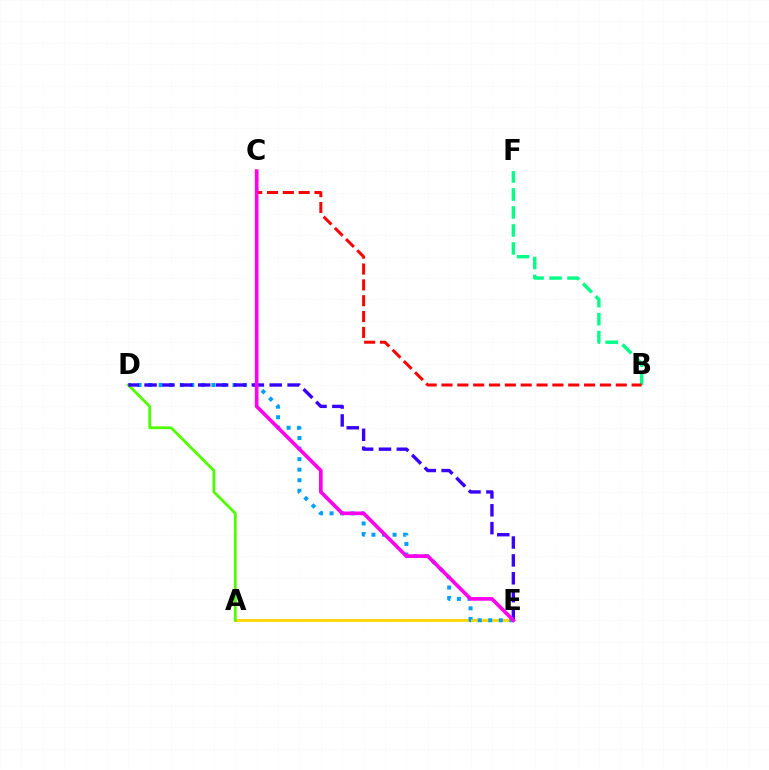{('B', 'F'): [{'color': '#00ff86', 'line_style': 'dashed', 'thickness': 2.44}], ('A', 'E'): [{'color': '#ffd500', 'line_style': 'solid', 'thickness': 2.02}], ('D', 'E'): [{'color': '#009eff', 'line_style': 'dotted', 'thickness': 2.87}, {'color': '#3700ff', 'line_style': 'dashed', 'thickness': 2.43}], ('A', 'D'): [{'color': '#4fff00', 'line_style': 'solid', 'thickness': 2.02}], ('B', 'C'): [{'color': '#ff0000', 'line_style': 'dashed', 'thickness': 2.15}], ('C', 'E'): [{'color': '#ff00ed', 'line_style': 'solid', 'thickness': 2.63}]}